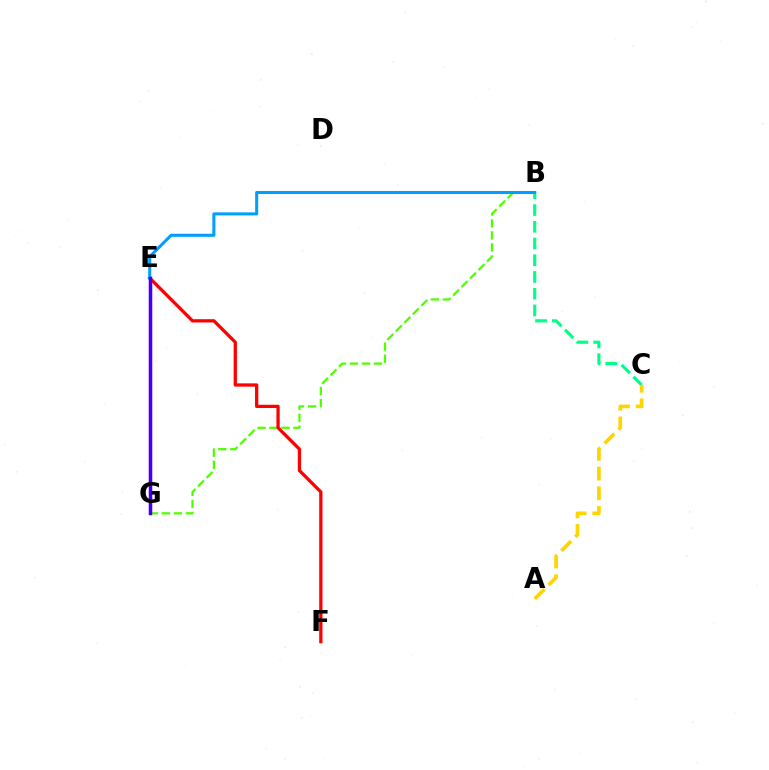{('E', 'G'): [{'color': '#ff00ed', 'line_style': 'solid', 'thickness': 2.35}, {'color': '#3700ff', 'line_style': 'solid', 'thickness': 2.42}], ('B', 'C'): [{'color': '#00ff86', 'line_style': 'dashed', 'thickness': 2.27}], ('B', 'G'): [{'color': '#4fff00', 'line_style': 'dashed', 'thickness': 1.63}], ('A', 'C'): [{'color': '#ffd500', 'line_style': 'dashed', 'thickness': 2.67}], ('E', 'F'): [{'color': '#ff0000', 'line_style': 'solid', 'thickness': 2.35}], ('B', 'E'): [{'color': '#009eff', 'line_style': 'solid', 'thickness': 2.2}]}